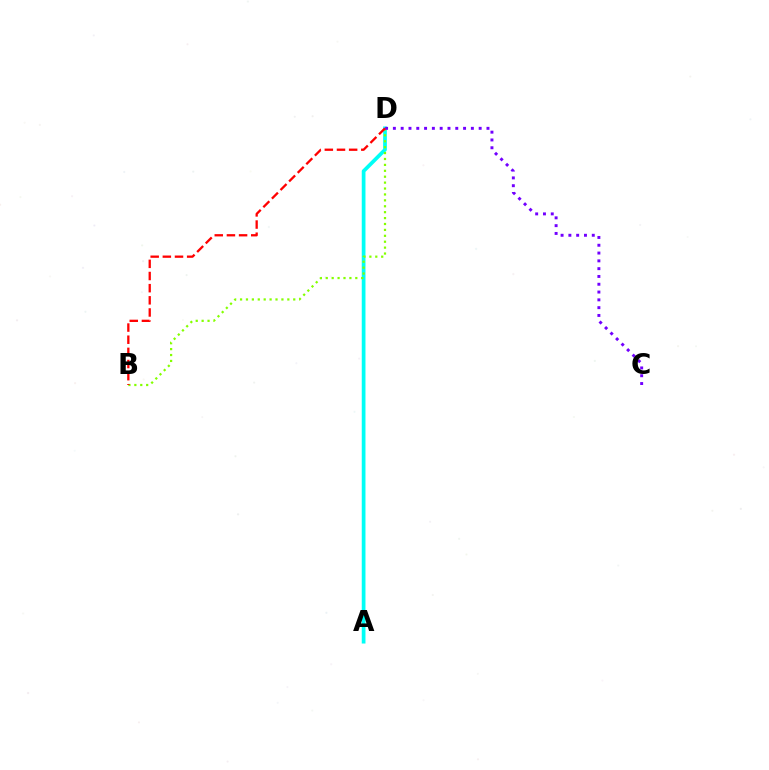{('A', 'D'): [{'color': '#00fff6', 'line_style': 'solid', 'thickness': 2.68}], ('B', 'D'): [{'color': '#84ff00', 'line_style': 'dotted', 'thickness': 1.61}, {'color': '#ff0000', 'line_style': 'dashed', 'thickness': 1.65}], ('C', 'D'): [{'color': '#7200ff', 'line_style': 'dotted', 'thickness': 2.12}]}